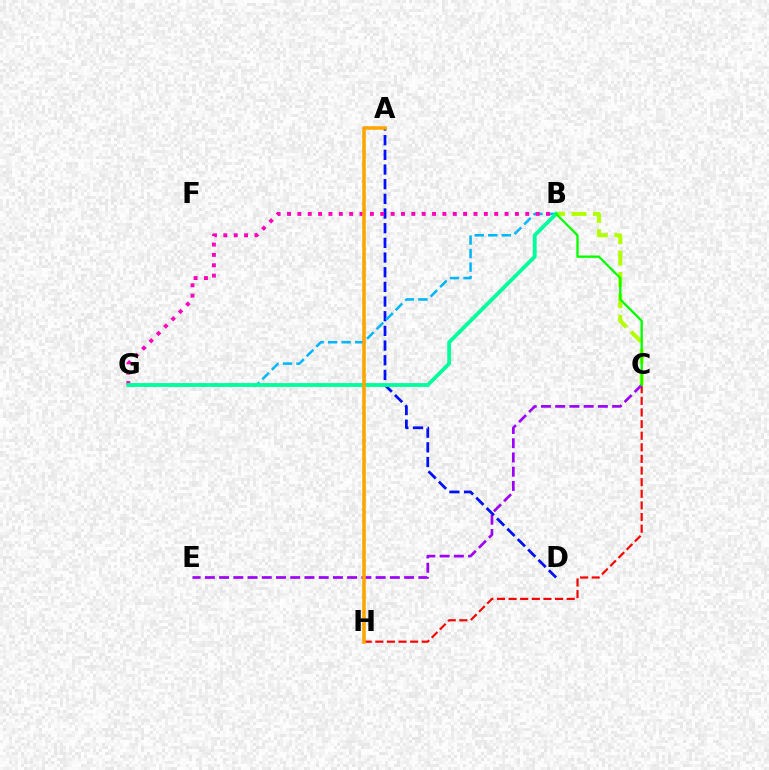{('B', 'C'): [{'color': '#b3ff00', 'line_style': 'dashed', 'thickness': 2.9}, {'color': '#08ff00', 'line_style': 'solid', 'thickness': 1.68}], ('C', 'H'): [{'color': '#ff0000', 'line_style': 'dashed', 'thickness': 1.58}], ('C', 'E'): [{'color': '#9b00ff', 'line_style': 'dashed', 'thickness': 1.93}], ('A', 'D'): [{'color': '#0010ff', 'line_style': 'dashed', 'thickness': 1.99}], ('B', 'G'): [{'color': '#00b5ff', 'line_style': 'dashed', 'thickness': 1.83}, {'color': '#ff00bd', 'line_style': 'dotted', 'thickness': 2.81}, {'color': '#00ff9d', 'line_style': 'solid', 'thickness': 2.75}], ('A', 'H'): [{'color': '#ffa500', 'line_style': 'solid', 'thickness': 2.56}]}